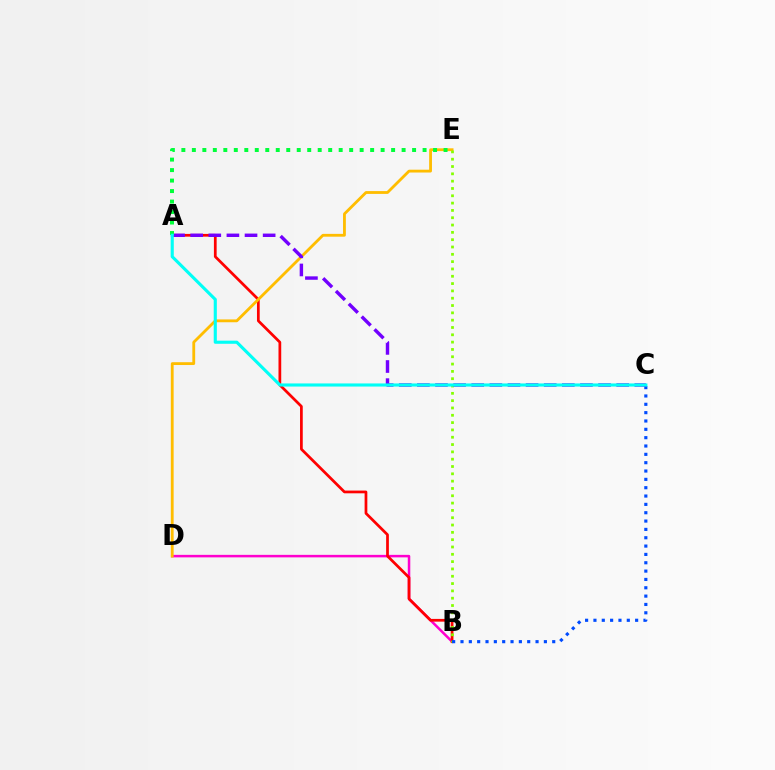{('B', 'D'): [{'color': '#ff00cf', 'line_style': 'solid', 'thickness': 1.81}], ('A', 'B'): [{'color': '#ff0000', 'line_style': 'solid', 'thickness': 1.97}], ('D', 'E'): [{'color': '#ffbd00', 'line_style': 'solid', 'thickness': 2.03}], ('B', 'E'): [{'color': '#84ff00', 'line_style': 'dotted', 'thickness': 1.99}], ('B', 'C'): [{'color': '#004bff', 'line_style': 'dotted', 'thickness': 2.27}], ('A', 'C'): [{'color': '#7200ff', 'line_style': 'dashed', 'thickness': 2.46}, {'color': '#00fff6', 'line_style': 'solid', 'thickness': 2.24}], ('A', 'E'): [{'color': '#00ff39', 'line_style': 'dotted', 'thickness': 2.85}]}